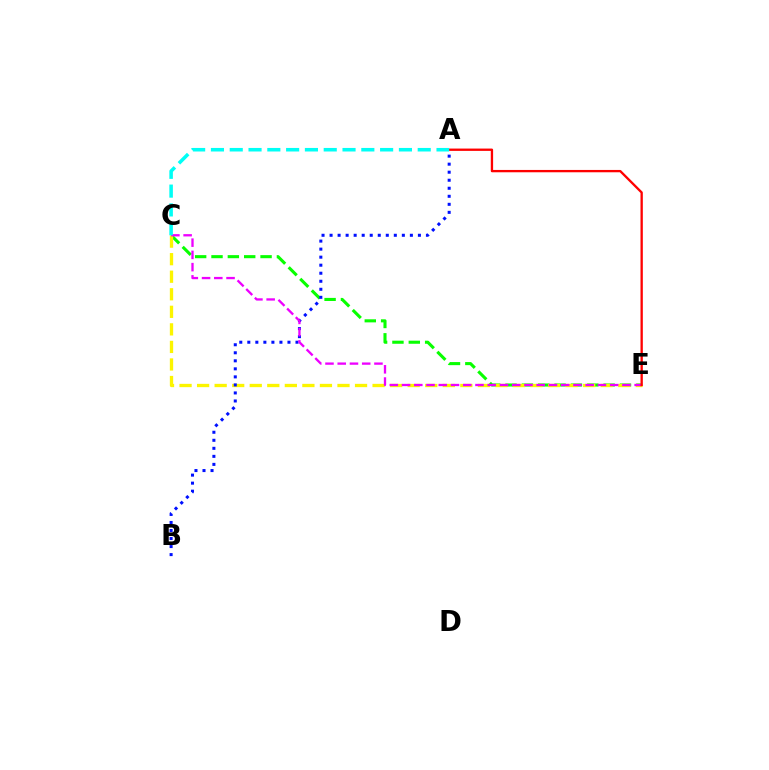{('C', 'E'): [{'color': '#08ff00', 'line_style': 'dashed', 'thickness': 2.22}, {'color': '#fcf500', 'line_style': 'dashed', 'thickness': 2.38}, {'color': '#ee00ff', 'line_style': 'dashed', 'thickness': 1.66}], ('A', 'B'): [{'color': '#0010ff', 'line_style': 'dotted', 'thickness': 2.18}], ('A', 'E'): [{'color': '#ff0000', 'line_style': 'solid', 'thickness': 1.68}], ('A', 'C'): [{'color': '#00fff6', 'line_style': 'dashed', 'thickness': 2.55}]}